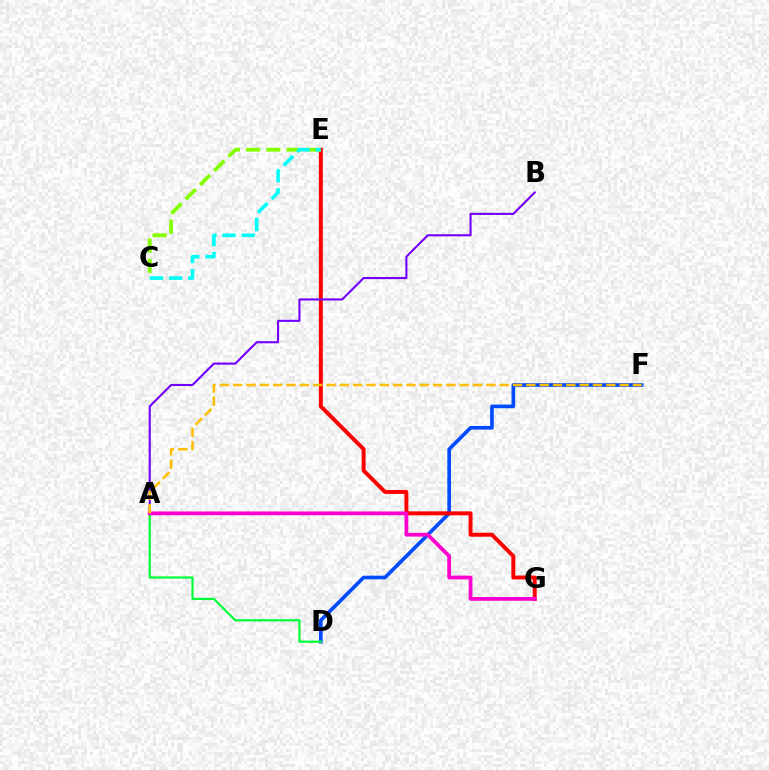{('D', 'F'): [{'color': '#004bff', 'line_style': 'solid', 'thickness': 2.63}], ('E', 'G'): [{'color': '#ff0000', 'line_style': 'solid', 'thickness': 2.84}], ('C', 'E'): [{'color': '#84ff00', 'line_style': 'dashed', 'thickness': 2.75}, {'color': '#00fff6', 'line_style': 'dashed', 'thickness': 2.61}], ('A', 'B'): [{'color': '#7200ff', 'line_style': 'solid', 'thickness': 1.52}], ('A', 'D'): [{'color': '#00ff39', 'line_style': 'solid', 'thickness': 1.6}], ('A', 'G'): [{'color': '#ff00cf', 'line_style': 'solid', 'thickness': 2.71}], ('A', 'F'): [{'color': '#ffbd00', 'line_style': 'dashed', 'thickness': 1.81}]}